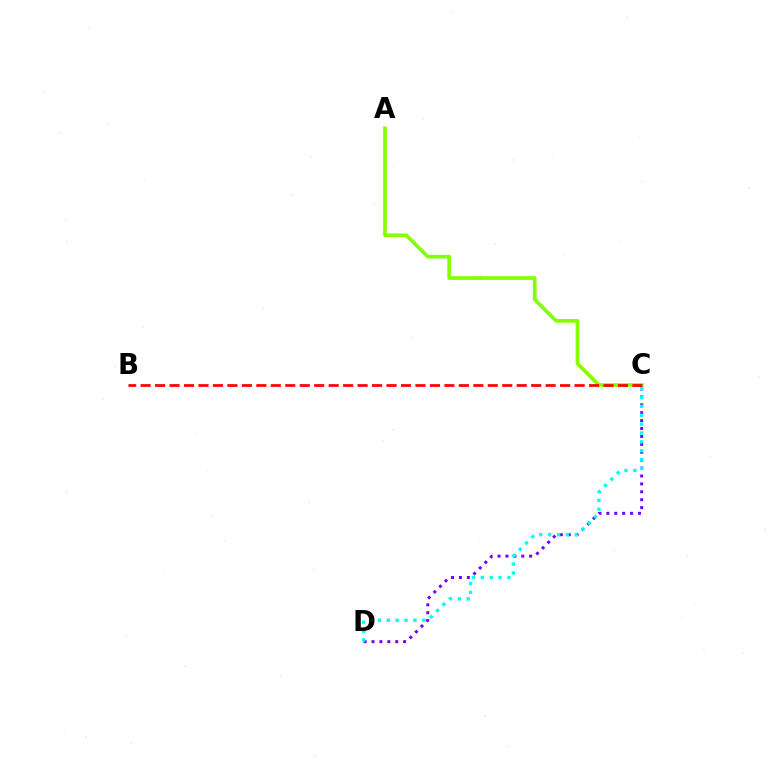{('C', 'D'): [{'color': '#7200ff', 'line_style': 'dotted', 'thickness': 2.15}, {'color': '#00fff6', 'line_style': 'dotted', 'thickness': 2.41}], ('A', 'C'): [{'color': '#84ff00', 'line_style': 'solid', 'thickness': 2.66}], ('B', 'C'): [{'color': '#ff0000', 'line_style': 'dashed', 'thickness': 1.97}]}